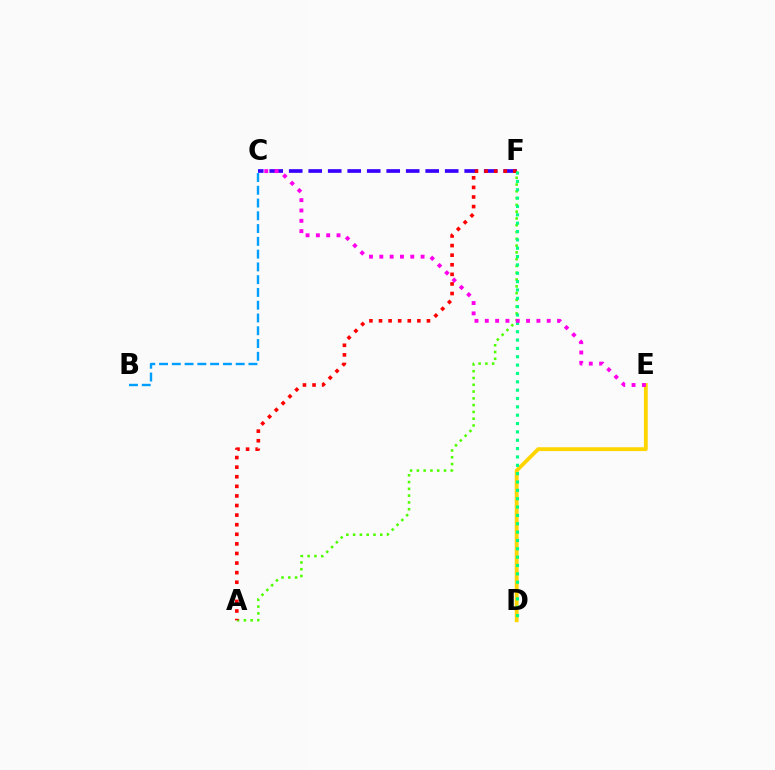{('C', 'F'): [{'color': '#3700ff', 'line_style': 'dashed', 'thickness': 2.65}], ('A', 'F'): [{'color': '#4fff00', 'line_style': 'dotted', 'thickness': 1.84}, {'color': '#ff0000', 'line_style': 'dotted', 'thickness': 2.61}], ('B', 'C'): [{'color': '#009eff', 'line_style': 'dashed', 'thickness': 1.73}], ('D', 'E'): [{'color': '#ffd500', 'line_style': 'solid', 'thickness': 2.75}], ('D', 'F'): [{'color': '#00ff86', 'line_style': 'dotted', 'thickness': 2.27}], ('C', 'E'): [{'color': '#ff00ed', 'line_style': 'dotted', 'thickness': 2.8}]}